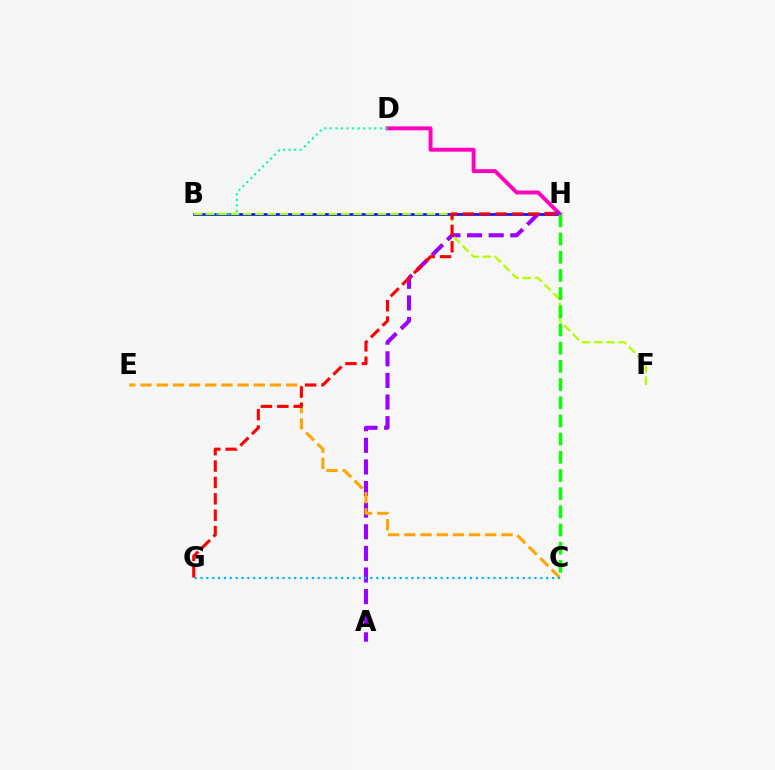{('B', 'H'): [{'color': '#0010ff', 'line_style': 'solid', 'thickness': 1.91}], ('D', 'H'): [{'color': '#ff00bd', 'line_style': 'solid', 'thickness': 2.81}], ('A', 'H'): [{'color': '#9b00ff', 'line_style': 'dashed', 'thickness': 2.94}], ('C', 'E'): [{'color': '#ffa500', 'line_style': 'dashed', 'thickness': 2.2}], ('B', 'D'): [{'color': '#00ff9d', 'line_style': 'dotted', 'thickness': 1.51}], ('B', 'F'): [{'color': '#b3ff00', 'line_style': 'dashed', 'thickness': 1.67}], ('C', 'H'): [{'color': '#08ff00', 'line_style': 'dashed', 'thickness': 2.47}], ('C', 'G'): [{'color': '#00b5ff', 'line_style': 'dotted', 'thickness': 1.59}], ('G', 'H'): [{'color': '#ff0000', 'line_style': 'dashed', 'thickness': 2.23}]}